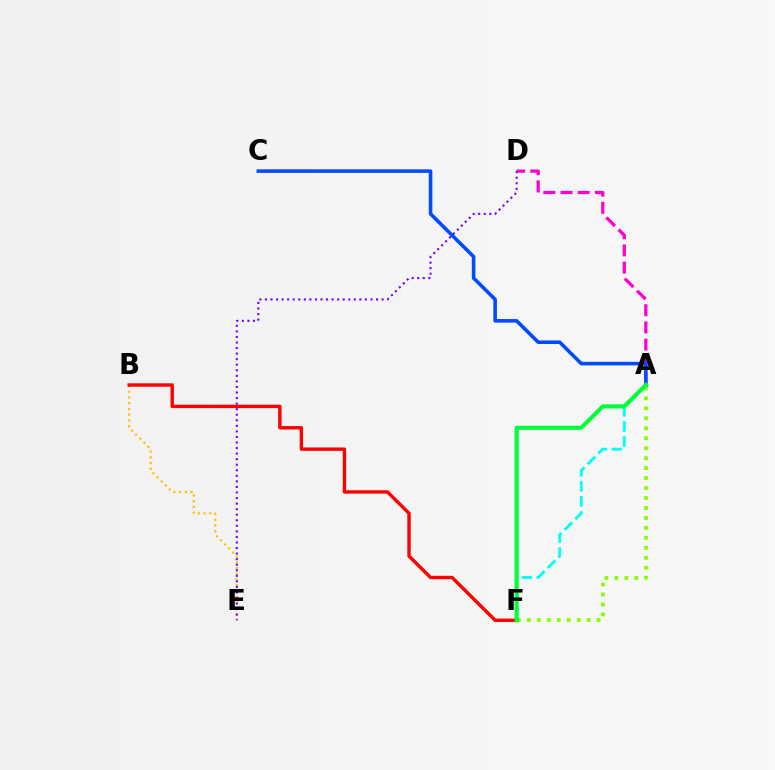{('A', 'F'): [{'color': '#00fff6', 'line_style': 'dashed', 'thickness': 2.05}, {'color': '#84ff00', 'line_style': 'dotted', 'thickness': 2.71}, {'color': '#00ff39', 'line_style': 'solid', 'thickness': 2.97}], ('A', 'D'): [{'color': '#ff00cf', 'line_style': 'dashed', 'thickness': 2.34}], ('B', 'E'): [{'color': '#ffbd00', 'line_style': 'dotted', 'thickness': 1.56}], ('B', 'F'): [{'color': '#ff0000', 'line_style': 'solid', 'thickness': 2.45}], ('D', 'E'): [{'color': '#7200ff', 'line_style': 'dotted', 'thickness': 1.51}], ('A', 'C'): [{'color': '#004bff', 'line_style': 'solid', 'thickness': 2.57}]}